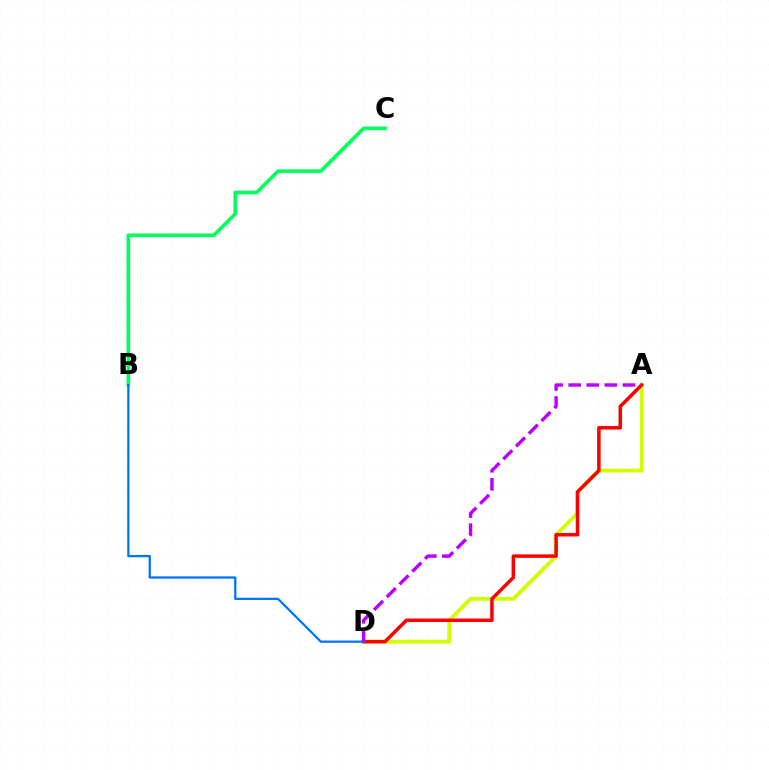{('A', 'D'): [{'color': '#d1ff00', 'line_style': 'solid', 'thickness': 2.77}, {'color': '#ff0000', 'line_style': 'solid', 'thickness': 2.53}, {'color': '#b900ff', 'line_style': 'dashed', 'thickness': 2.45}], ('B', 'C'): [{'color': '#00ff5c', 'line_style': 'solid', 'thickness': 2.62}], ('B', 'D'): [{'color': '#0074ff', 'line_style': 'solid', 'thickness': 1.63}]}